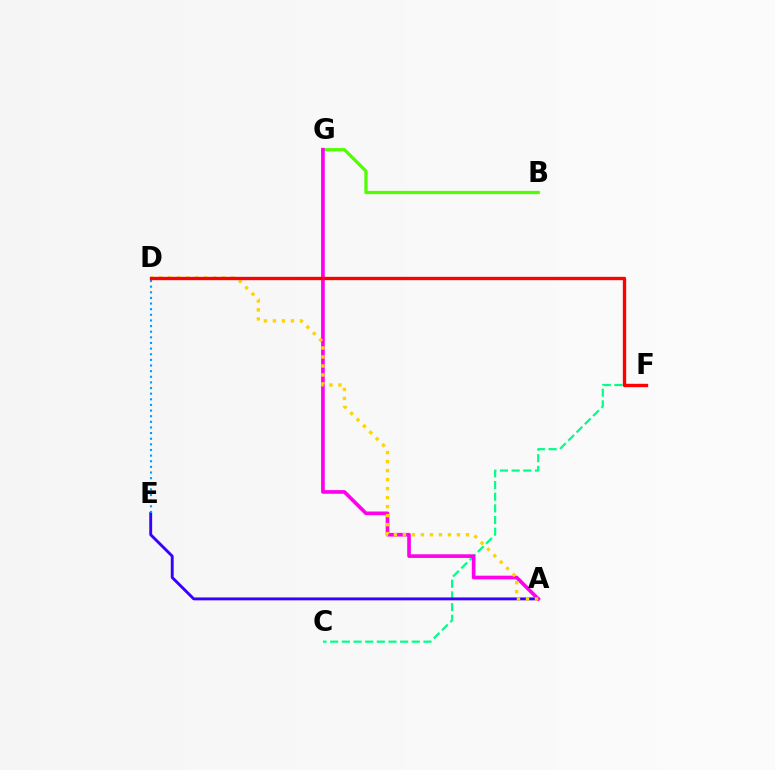{('C', 'F'): [{'color': '#00ff86', 'line_style': 'dashed', 'thickness': 1.58}], ('B', 'G'): [{'color': '#4fff00', 'line_style': 'solid', 'thickness': 2.33}], ('A', 'E'): [{'color': '#3700ff', 'line_style': 'solid', 'thickness': 2.08}], ('A', 'G'): [{'color': '#ff00ed', 'line_style': 'solid', 'thickness': 2.63}], ('A', 'D'): [{'color': '#ffd500', 'line_style': 'dotted', 'thickness': 2.45}], ('D', 'E'): [{'color': '#009eff', 'line_style': 'dotted', 'thickness': 1.53}], ('D', 'F'): [{'color': '#ff0000', 'line_style': 'solid', 'thickness': 2.4}]}